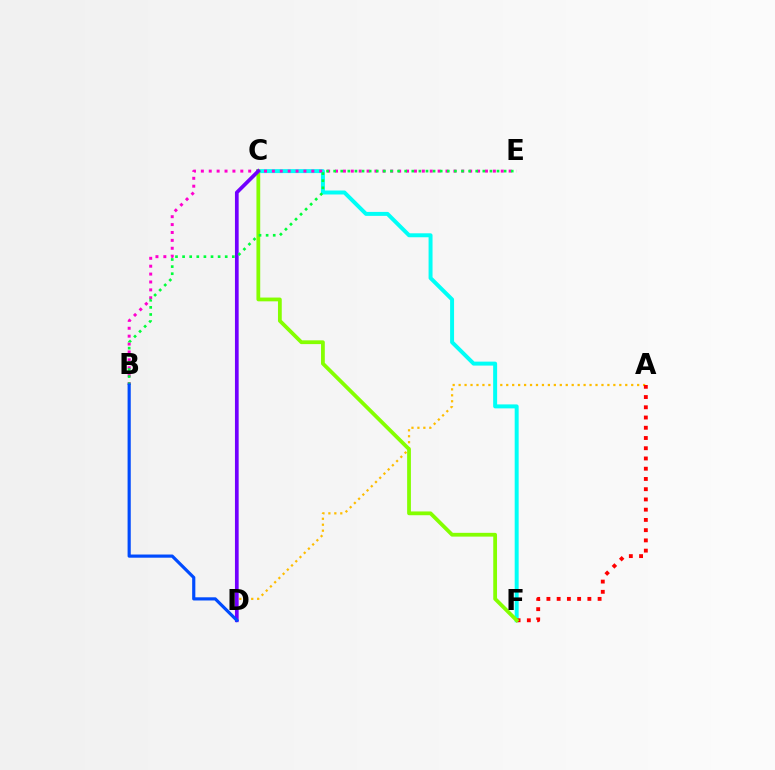{('A', 'D'): [{'color': '#ffbd00', 'line_style': 'dotted', 'thickness': 1.62}], ('C', 'F'): [{'color': '#00fff6', 'line_style': 'solid', 'thickness': 2.85}, {'color': '#84ff00', 'line_style': 'solid', 'thickness': 2.72}], ('B', 'E'): [{'color': '#ff00cf', 'line_style': 'dotted', 'thickness': 2.14}, {'color': '#00ff39', 'line_style': 'dotted', 'thickness': 1.93}], ('A', 'F'): [{'color': '#ff0000', 'line_style': 'dotted', 'thickness': 2.78}], ('C', 'D'): [{'color': '#7200ff', 'line_style': 'solid', 'thickness': 2.67}], ('B', 'D'): [{'color': '#004bff', 'line_style': 'solid', 'thickness': 2.28}]}